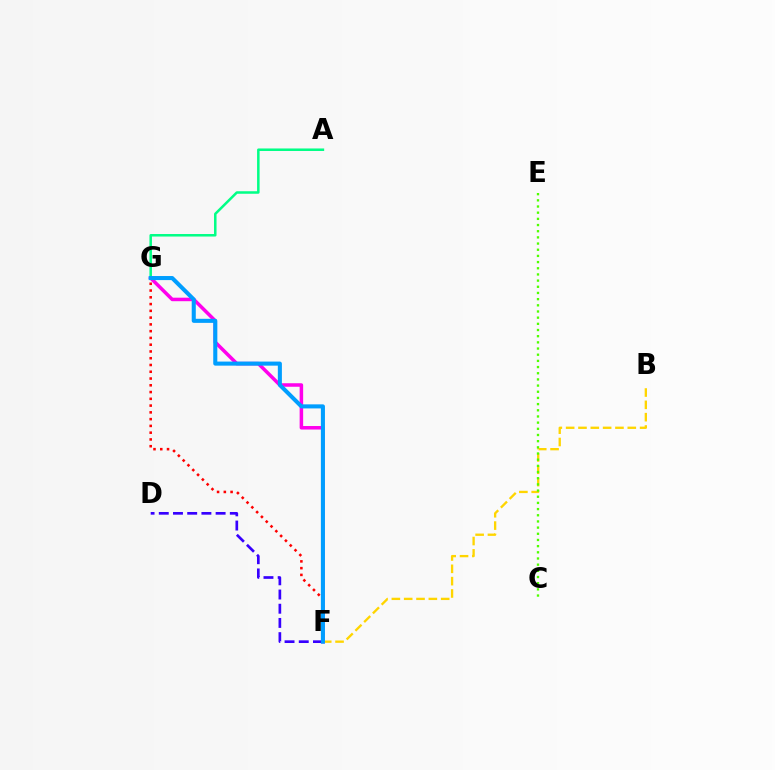{('D', 'F'): [{'color': '#3700ff', 'line_style': 'dashed', 'thickness': 1.93}], ('F', 'G'): [{'color': '#ff00ed', 'line_style': 'solid', 'thickness': 2.53}, {'color': '#ff0000', 'line_style': 'dotted', 'thickness': 1.84}, {'color': '#009eff', 'line_style': 'solid', 'thickness': 2.93}], ('A', 'G'): [{'color': '#00ff86', 'line_style': 'solid', 'thickness': 1.81}], ('B', 'F'): [{'color': '#ffd500', 'line_style': 'dashed', 'thickness': 1.67}], ('C', 'E'): [{'color': '#4fff00', 'line_style': 'dotted', 'thickness': 1.68}]}